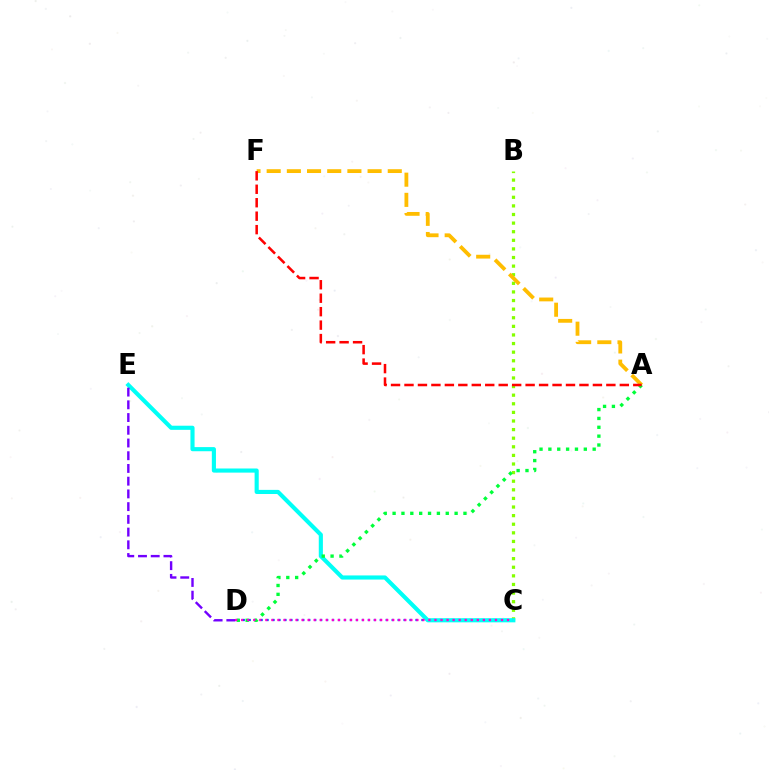{('B', 'C'): [{'color': '#84ff00', 'line_style': 'dotted', 'thickness': 2.34}], ('C', 'D'): [{'color': '#004bff', 'line_style': 'dotted', 'thickness': 1.62}, {'color': '#ff00cf', 'line_style': 'dotted', 'thickness': 1.64}], ('C', 'E'): [{'color': '#00fff6', 'line_style': 'solid', 'thickness': 2.97}], ('A', 'F'): [{'color': '#ffbd00', 'line_style': 'dashed', 'thickness': 2.74}, {'color': '#ff0000', 'line_style': 'dashed', 'thickness': 1.83}], ('D', 'E'): [{'color': '#7200ff', 'line_style': 'dashed', 'thickness': 1.73}], ('A', 'D'): [{'color': '#00ff39', 'line_style': 'dotted', 'thickness': 2.41}]}